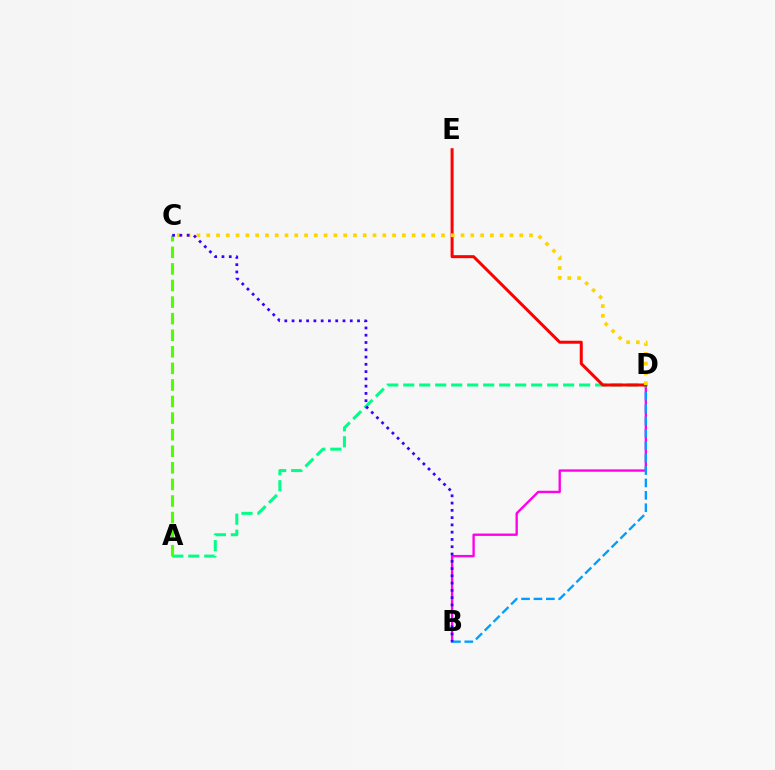{('B', 'D'): [{'color': '#ff00ed', 'line_style': 'solid', 'thickness': 1.7}, {'color': '#009eff', 'line_style': 'dashed', 'thickness': 1.68}], ('A', 'D'): [{'color': '#00ff86', 'line_style': 'dashed', 'thickness': 2.17}], ('D', 'E'): [{'color': '#ff0000', 'line_style': 'solid', 'thickness': 2.16}], ('A', 'C'): [{'color': '#4fff00', 'line_style': 'dashed', 'thickness': 2.25}], ('C', 'D'): [{'color': '#ffd500', 'line_style': 'dotted', 'thickness': 2.66}], ('B', 'C'): [{'color': '#3700ff', 'line_style': 'dotted', 'thickness': 1.98}]}